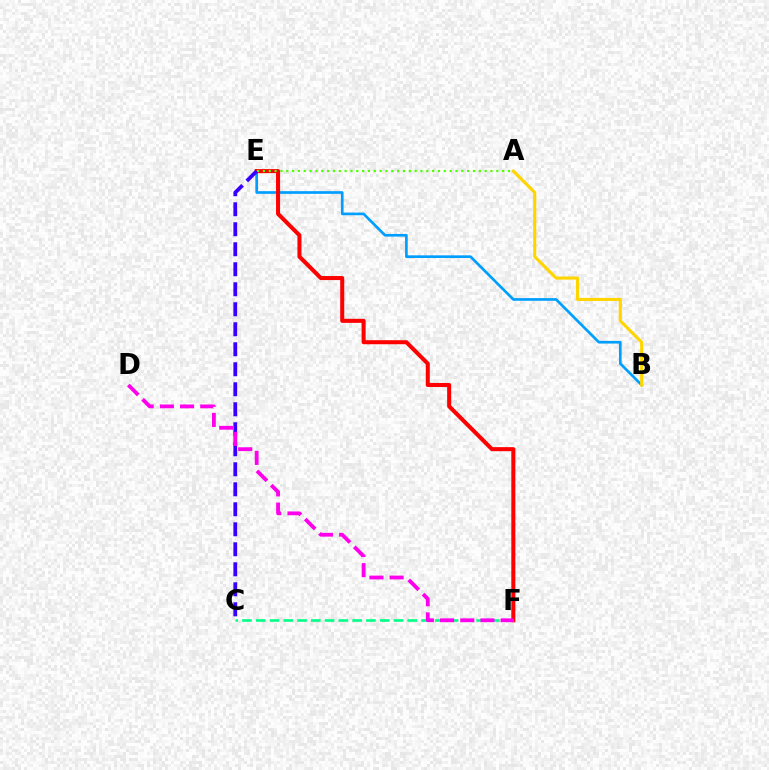{('B', 'E'): [{'color': '#009eff', 'line_style': 'solid', 'thickness': 1.92}], ('E', 'F'): [{'color': '#ff0000', 'line_style': 'solid', 'thickness': 2.91}], ('A', 'E'): [{'color': '#4fff00', 'line_style': 'dotted', 'thickness': 1.59}], ('A', 'B'): [{'color': '#ffd500', 'line_style': 'solid', 'thickness': 2.22}], ('C', 'E'): [{'color': '#3700ff', 'line_style': 'dashed', 'thickness': 2.72}], ('C', 'F'): [{'color': '#00ff86', 'line_style': 'dashed', 'thickness': 1.87}], ('D', 'F'): [{'color': '#ff00ed', 'line_style': 'dashed', 'thickness': 2.74}]}